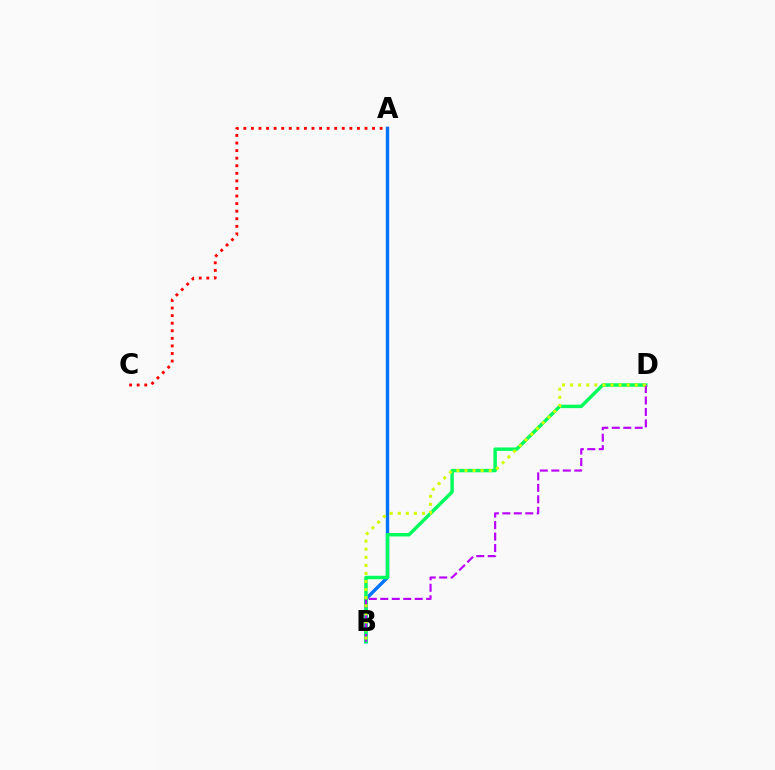{('A', 'B'): [{'color': '#0074ff', 'line_style': 'solid', 'thickness': 2.45}], ('A', 'C'): [{'color': '#ff0000', 'line_style': 'dotted', 'thickness': 2.06}], ('B', 'D'): [{'color': '#00ff5c', 'line_style': 'solid', 'thickness': 2.48}, {'color': '#b900ff', 'line_style': 'dashed', 'thickness': 1.56}, {'color': '#d1ff00', 'line_style': 'dotted', 'thickness': 2.19}]}